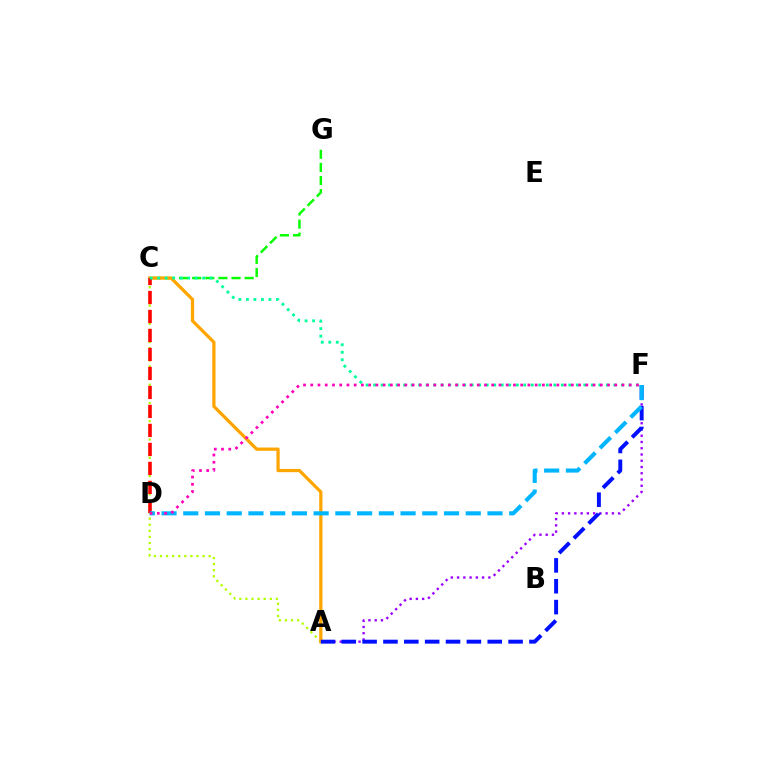{('C', 'G'): [{'color': '#08ff00', 'line_style': 'dashed', 'thickness': 1.78}], ('A', 'F'): [{'color': '#9b00ff', 'line_style': 'dotted', 'thickness': 1.7}, {'color': '#0010ff', 'line_style': 'dashed', 'thickness': 2.83}], ('A', 'C'): [{'color': '#b3ff00', 'line_style': 'dotted', 'thickness': 1.65}, {'color': '#ffa500', 'line_style': 'solid', 'thickness': 2.34}], ('C', 'D'): [{'color': '#ff0000', 'line_style': 'dashed', 'thickness': 2.58}], ('D', 'F'): [{'color': '#00b5ff', 'line_style': 'dashed', 'thickness': 2.95}, {'color': '#ff00bd', 'line_style': 'dotted', 'thickness': 1.97}], ('C', 'F'): [{'color': '#00ff9d', 'line_style': 'dotted', 'thickness': 2.04}]}